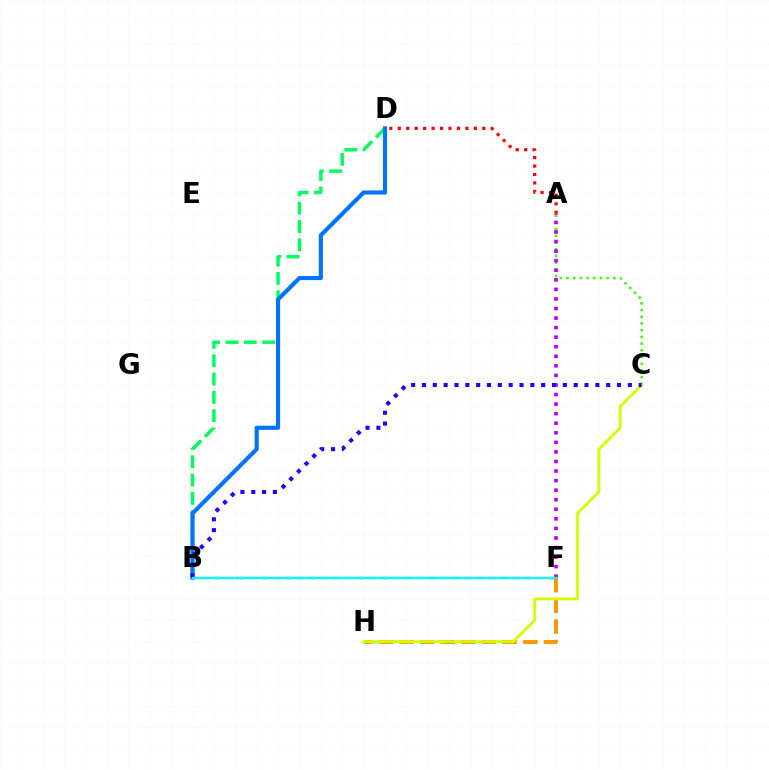{('B', 'D'): [{'color': '#00ff5c', 'line_style': 'dashed', 'thickness': 2.49}, {'color': '#0074ff', 'line_style': 'solid', 'thickness': 2.97}], ('A', 'C'): [{'color': '#3dff00', 'line_style': 'dotted', 'thickness': 1.82}], ('F', 'H'): [{'color': '#ff9400', 'line_style': 'dashed', 'thickness': 2.8}], ('A', 'F'): [{'color': '#b900ff', 'line_style': 'dotted', 'thickness': 2.6}], ('C', 'H'): [{'color': '#d1ff00', 'line_style': 'solid', 'thickness': 2.03}], ('B', 'F'): [{'color': '#ff00ac', 'line_style': 'dashed', 'thickness': 1.63}, {'color': '#00fff6', 'line_style': 'solid', 'thickness': 1.69}], ('B', 'C'): [{'color': '#2500ff', 'line_style': 'dotted', 'thickness': 2.94}], ('A', 'D'): [{'color': '#ff0000', 'line_style': 'dotted', 'thickness': 2.3}]}